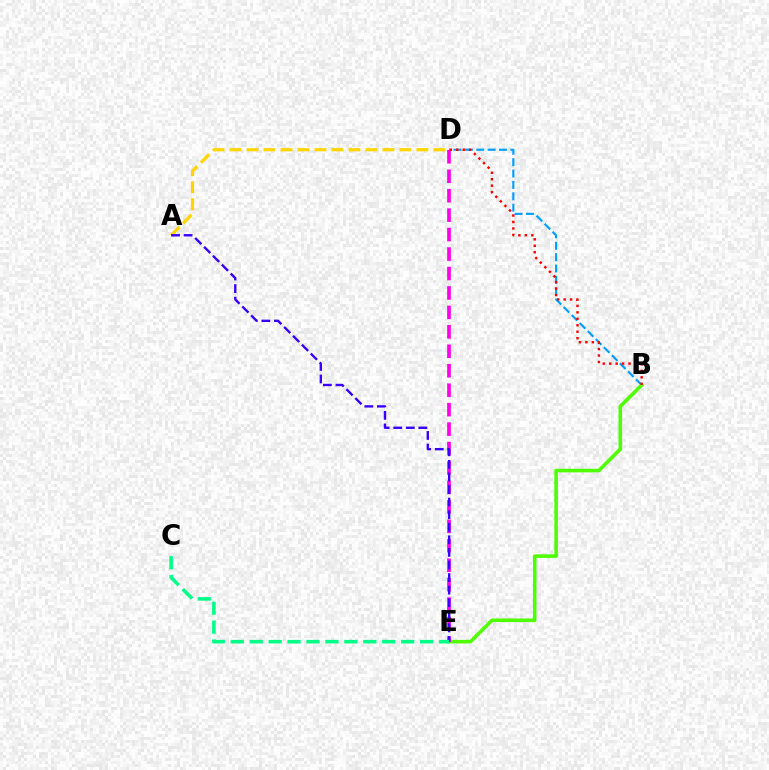{('B', 'D'): [{'color': '#009eff', 'line_style': 'dashed', 'thickness': 1.55}, {'color': '#ff0000', 'line_style': 'dotted', 'thickness': 1.75}], ('A', 'D'): [{'color': '#ffd500', 'line_style': 'dashed', 'thickness': 2.31}], ('B', 'E'): [{'color': '#4fff00', 'line_style': 'solid', 'thickness': 2.57}], ('D', 'E'): [{'color': '#ff00ed', 'line_style': 'dashed', 'thickness': 2.64}], ('A', 'E'): [{'color': '#3700ff', 'line_style': 'dashed', 'thickness': 1.71}], ('C', 'E'): [{'color': '#00ff86', 'line_style': 'dashed', 'thickness': 2.57}]}